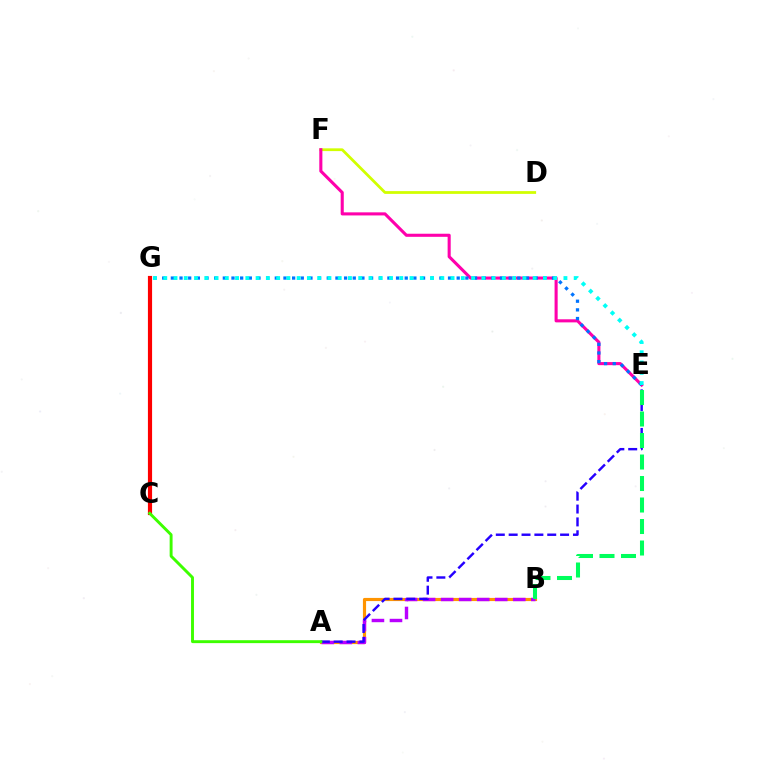{('D', 'F'): [{'color': '#d1ff00', 'line_style': 'solid', 'thickness': 1.99}], ('A', 'B'): [{'color': '#ff9400', 'line_style': 'solid', 'thickness': 2.27}, {'color': '#b900ff', 'line_style': 'dashed', 'thickness': 2.45}], ('C', 'G'): [{'color': '#ff0000', 'line_style': 'solid', 'thickness': 3.0}], ('A', 'E'): [{'color': '#2500ff', 'line_style': 'dashed', 'thickness': 1.75}], ('E', 'F'): [{'color': '#ff00ac', 'line_style': 'solid', 'thickness': 2.22}], ('E', 'G'): [{'color': '#0074ff', 'line_style': 'dotted', 'thickness': 2.35}, {'color': '#00fff6', 'line_style': 'dotted', 'thickness': 2.79}], ('B', 'E'): [{'color': '#00ff5c', 'line_style': 'dashed', 'thickness': 2.92}], ('A', 'C'): [{'color': '#3dff00', 'line_style': 'solid', 'thickness': 2.1}]}